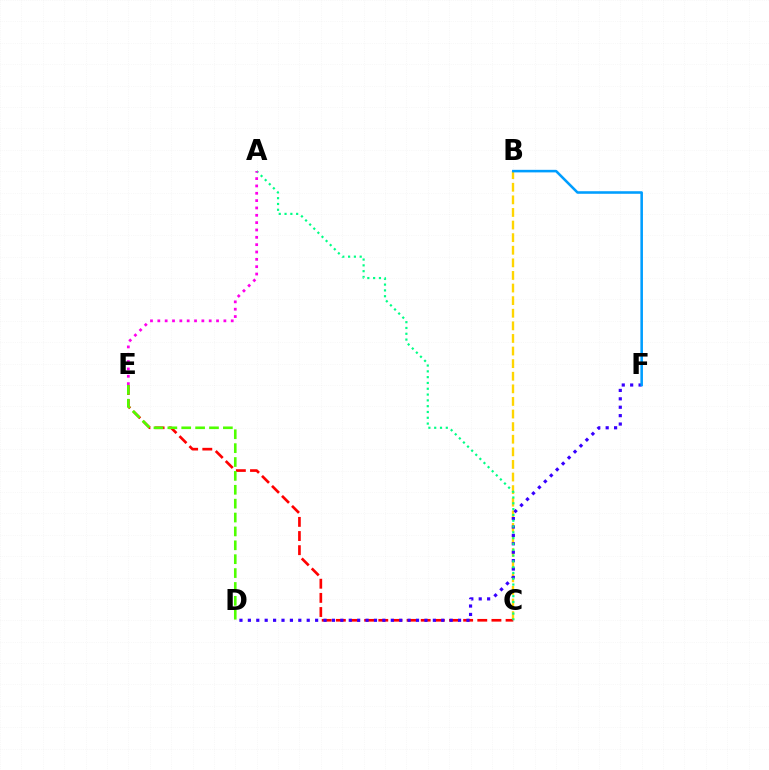{('B', 'C'): [{'color': '#ffd500', 'line_style': 'dashed', 'thickness': 1.71}], ('C', 'E'): [{'color': '#ff0000', 'line_style': 'dashed', 'thickness': 1.92}], ('D', 'F'): [{'color': '#3700ff', 'line_style': 'dotted', 'thickness': 2.28}], ('B', 'F'): [{'color': '#009eff', 'line_style': 'solid', 'thickness': 1.84}], ('A', 'C'): [{'color': '#00ff86', 'line_style': 'dotted', 'thickness': 1.58}], ('A', 'E'): [{'color': '#ff00ed', 'line_style': 'dotted', 'thickness': 1.99}], ('D', 'E'): [{'color': '#4fff00', 'line_style': 'dashed', 'thickness': 1.89}]}